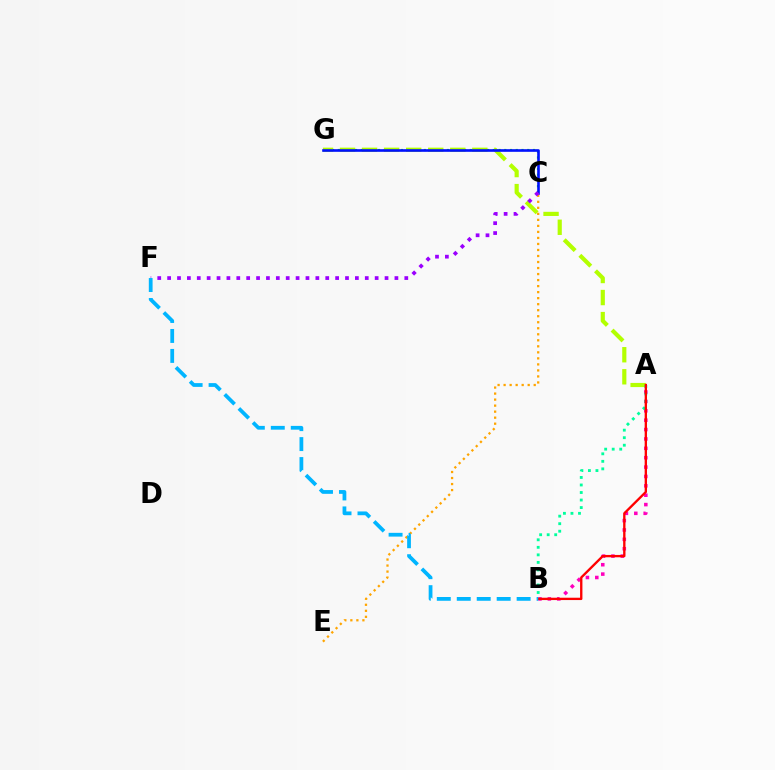{('A', 'B'): [{'color': '#ff00bd', 'line_style': 'dotted', 'thickness': 2.55}, {'color': '#00ff9d', 'line_style': 'dotted', 'thickness': 2.05}, {'color': '#ff0000', 'line_style': 'solid', 'thickness': 1.69}], ('C', 'G'): [{'color': '#08ff00', 'line_style': 'dotted', 'thickness': 1.56}, {'color': '#0010ff', 'line_style': 'solid', 'thickness': 1.89}], ('A', 'G'): [{'color': '#b3ff00', 'line_style': 'dashed', 'thickness': 3.0}], ('C', 'E'): [{'color': '#ffa500', 'line_style': 'dotted', 'thickness': 1.64}], ('C', 'F'): [{'color': '#9b00ff', 'line_style': 'dotted', 'thickness': 2.69}], ('B', 'F'): [{'color': '#00b5ff', 'line_style': 'dashed', 'thickness': 2.71}]}